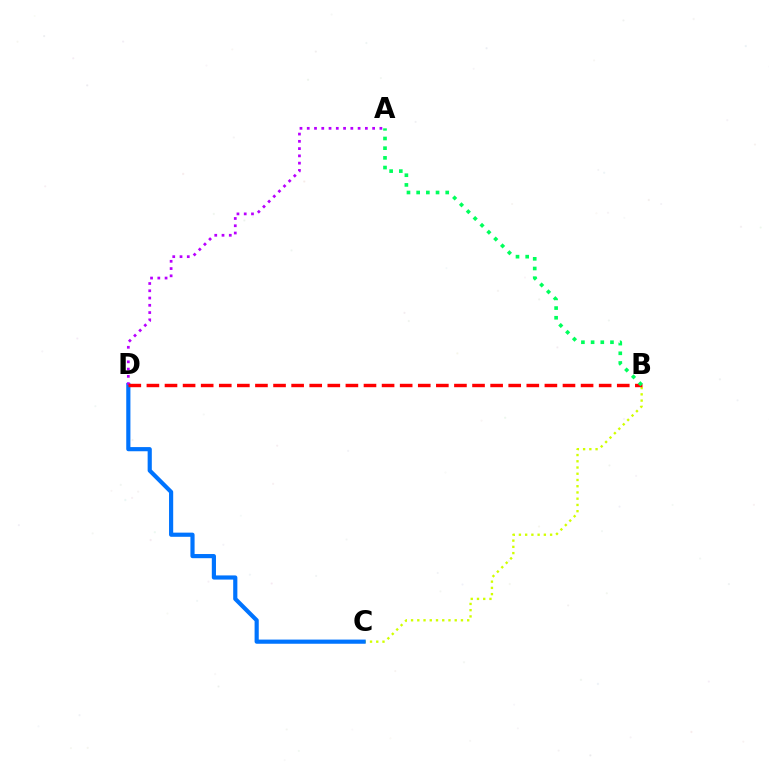{('B', 'C'): [{'color': '#d1ff00', 'line_style': 'dotted', 'thickness': 1.69}], ('C', 'D'): [{'color': '#0074ff', 'line_style': 'solid', 'thickness': 3.0}], ('A', 'D'): [{'color': '#b900ff', 'line_style': 'dotted', 'thickness': 1.97}], ('B', 'D'): [{'color': '#ff0000', 'line_style': 'dashed', 'thickness': 2.46}], ('A', 'B'): [{'color': '#00ff5c', 'line_style': 'dotted', 'thickness': 2.63}]}